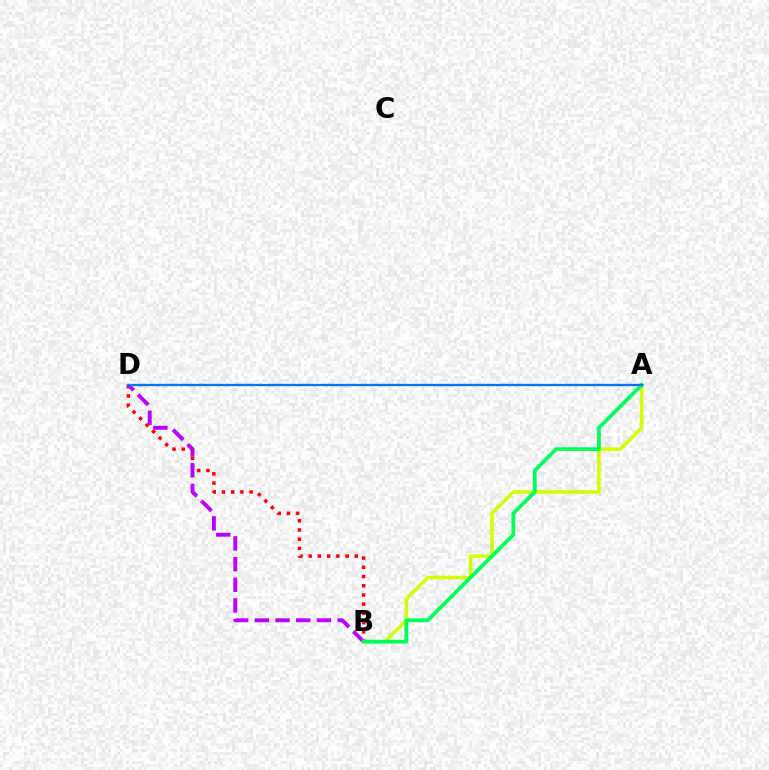{('B', 'D'): [{'color': '#ff0000', 'line_style': 'dotted', 'thickness': 2.51}, {'color': '#b900ff', 'line_style': 'dashed', 'thickness': 2.81}], ('A', 'B'): [{'color': '#d1ff00', 'line_style': 'solid', 'thickness': 2.55}, {'color': '#00ff5c', 'line_style': 'solid', 'thickness': 2.75}], ('A', 'D'): [{'color': '#0074ff', 'line_style': 'solid', 'thickness': 1.67}]}